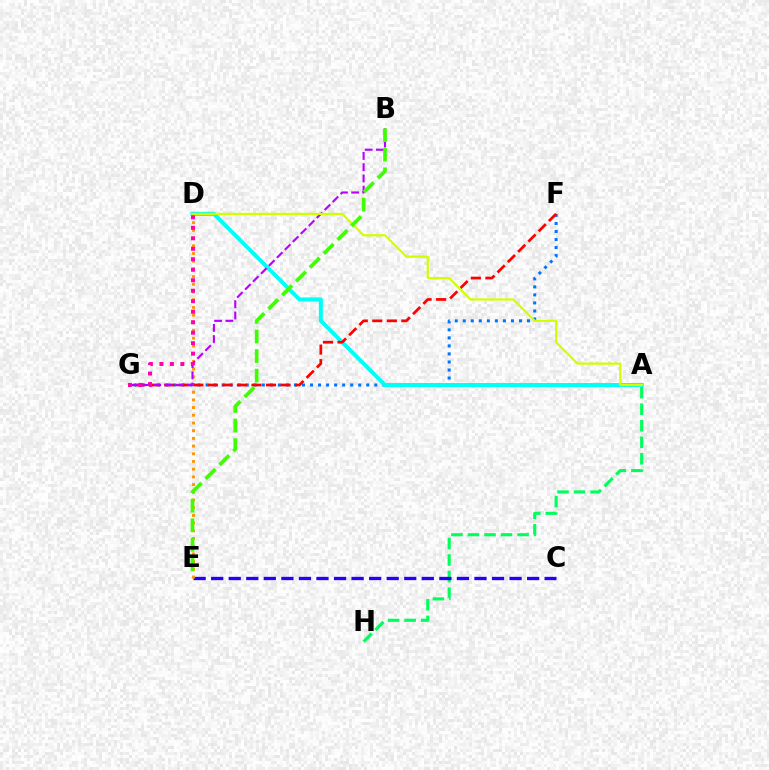{('A', 'H'): [{'color': '#00ff5c', 'line_style': 'dashed', 'thickness': 2.25}], ('C', 'E'): [{'color': '#2500ff', 'line_style': 'dashed', 'thickness': 2.38}], ('F', 'G'): [{'color': '#0074ff', 'line_style': 'dotted', 'thickness': 2.18}, {'color': '#ff0000', 'line_style': 'dashed', 'thickness': 1.97}], ('D', 'E'): [{'color': '#ff9400', 'line_style': 'dotted', 'thickness': 2.09}], ('A', 'D'): [{'color': '#00fff6', 'line_style': 'solid', 'thickness': 2.89}, {'color': '#d1ff00', 'line_style': 'solid', 'thickness': 1.59}], ('B', 'G'): [{'color': '#b900ff', 'line_style': 'dashed', 'thickness': 1.53}], ('B', 'E'): [{'color': '#3dff00', 'line_style': 'dashed', 'thickness': 2.66}], ('D', 'G'): [{'color': '#ff00ac', 'line_style': 'dotted', 'thickness': 2.85}]}